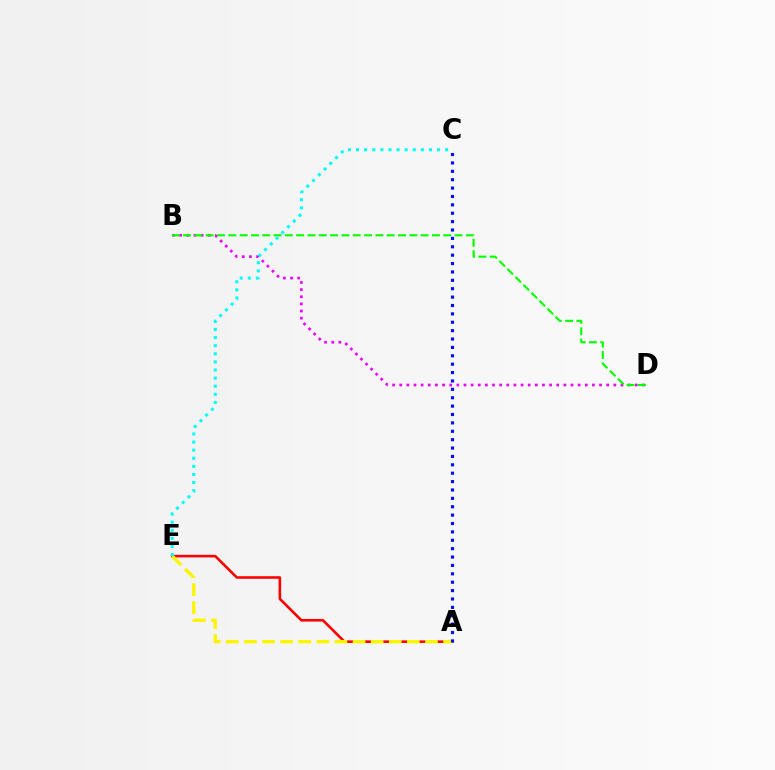{('B', 'D'): [{'color': '#ee00ff', 'line_style': 'dotted', 'thickness': 1.94}, {'color': '#08ff00', 'line_style': 'dashed', 'thickness': 1.54}], ('A', 'E'): [{'color': '#ff0000', 'line_style': 'solid', 'thickness': 1.87}, {'color': '#fcf500', 'line_style': 'dashed', 'thickness': 2.46}], ('A', 'C'): [{'color': '#0010ff', 'line_style': 'dotted', 'thickness': 2.28}], ('C', 'E'): [{'color': '#00fff6', 'line_style': 'dotted', 'thickness': 2.2}]}